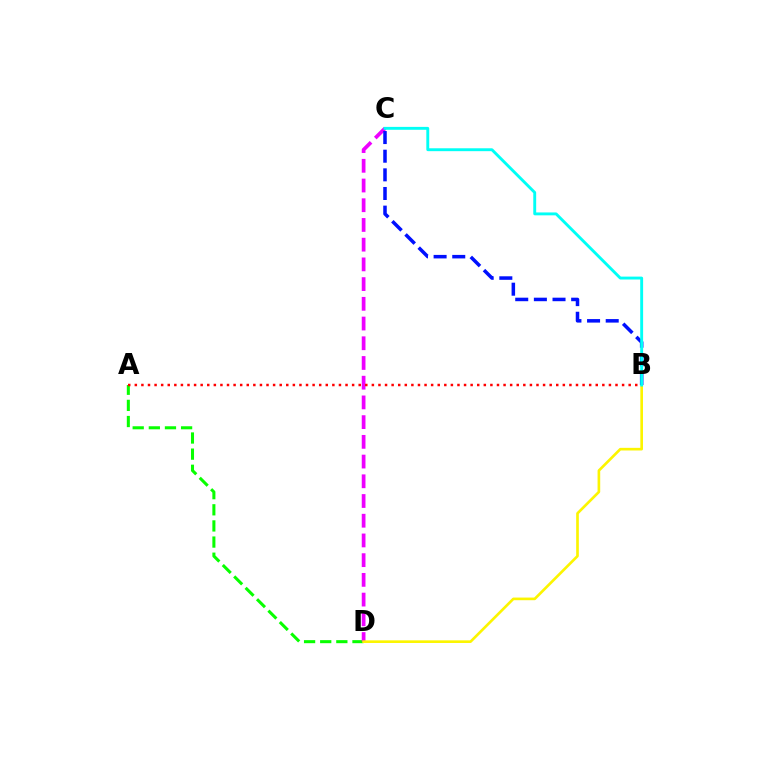{('A', 'D'): [{'color': '#08ff00', 'line_style': 'dashed', 'thickness': 2.19}], ('C', 'D'): [{'color': '#ee00ff', 'line_style': 'dashed', 'thickness': 2.68}], ('B', 'D'): [{'color': '#fcf500', 'line_style': 'solid', 'thickness': 1.9}], ('B', 'C'): [{'color': '#0010ff', 'line_style': 'dashed', 'thickness': 2.53}, {'color': '#00fff6', 'line_style': 'solid', 'thickness': 2.08}], ('A', 'B'): [{'color': '#ff0000', 'line_style': 'dotted', 'thickness': 1.79}]}